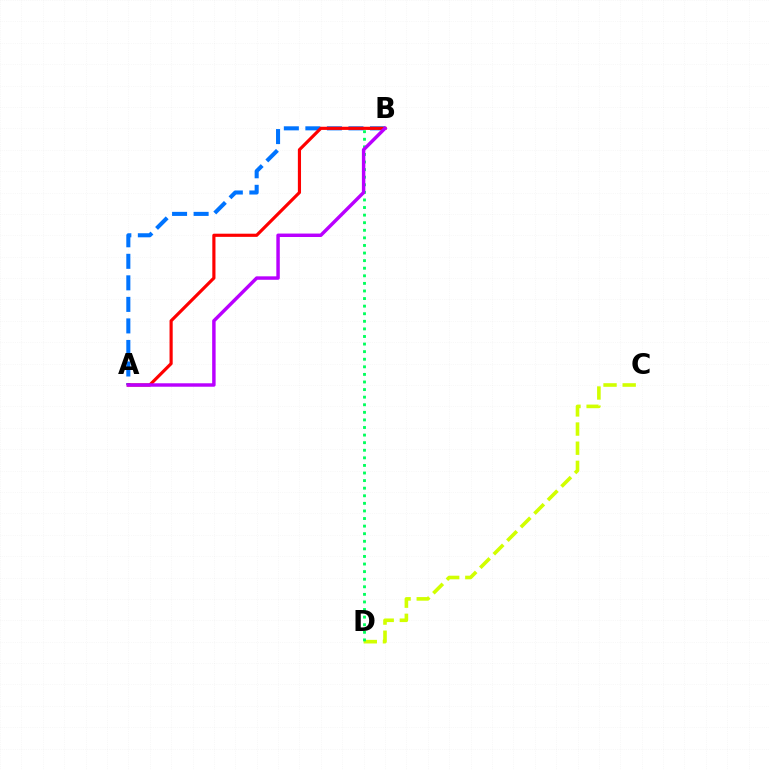{('C', 'D'): [{'color': '#d1ff00', 'line_style': 'dashed', 'thickness': 2.6}], ('A', 'B'): [{'color': '#0074ff', 'line_style': 'dashed', 'thickness': 2.93}, {'color': '#ff0000', 'line_style': 'solid', 'thickness': 2.28}, {'color': '#b900ff', 'line_style': 'solid', 'thickness': 2.48}], ('B', 'D'): [{'color': '#00ff5c', 'line_style': 'dotted', 'thickness': 2.06}]}